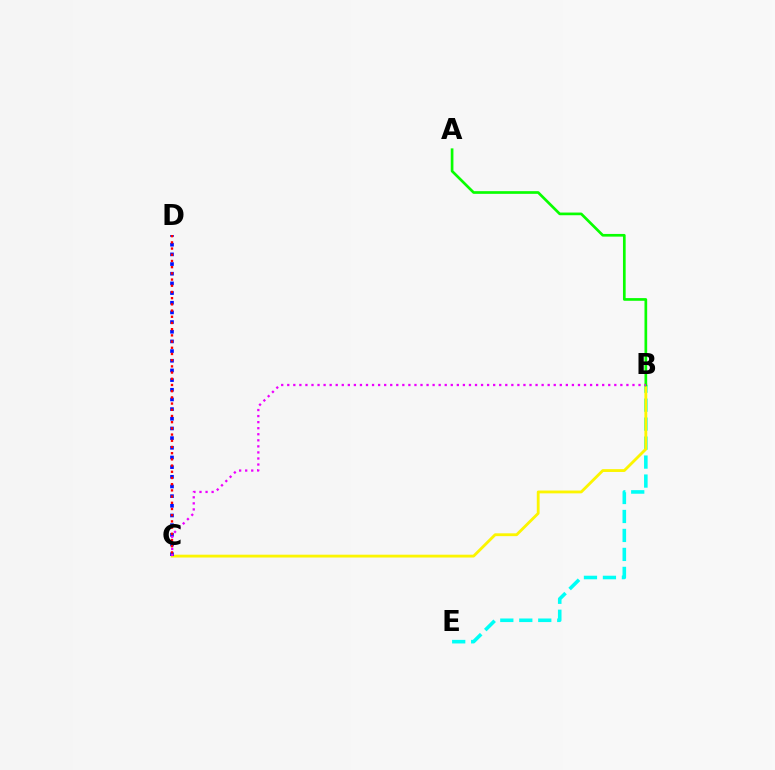{('B', 'E'): [{'color': '#00fff6', 'line_style': 'dashed', 'thickness': 2.58}], ('B', 'C'): [{'color': '#fcf500', 'line_style': 'solid', 'thickness': 2.04}, {'color': '#ee00ff', 'line_style': 'dotted', 'thickness': 1.65}], ('C', 'D'): [{'color': '#0010ff', 'line_style': 'dotted', 'thickness': 2.63}, {'color': '#ff0000', 'line_style': 'dotted', 'thickness': 1.68}], ('A', 'B'): [{'color': '#08ff00', 'line_style': 'solid', 'thickness': 1.93}]}